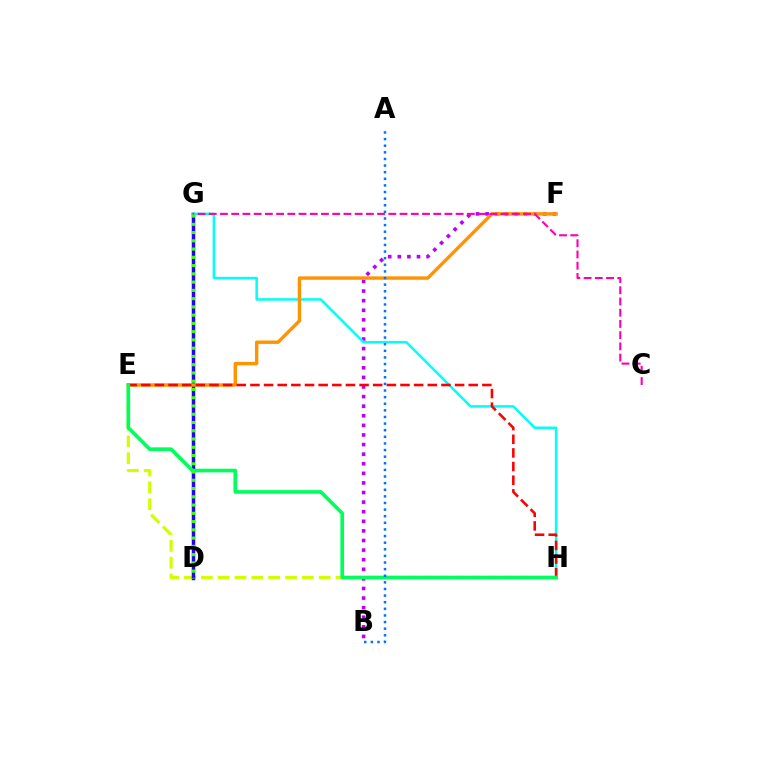{('E', 'H'): [{'color': '#d1ff00', 'line_style': 'dashed', 'thickness': 2.29}, {'color': '#ff0000', 'line_style': 'dashed', 'thickness': 1.85}, {'color': '#00ff5c', 'line_style': 'solid', 'thickness': 2.63}], ('B', 'F'): [{'color': '#b900ff', 'line_style': 'dotted', 'thickness': 2.61}], ('D', 'G'): [{'color': '#2500ff', 'line_style': 'solid', 'thickness': 2.5}, {'color': '#3dff00', 'line_style': 'dotted', 'thickness': 2.24}], ('G', 'H'): [{'color': '#00fff6', 'line_style': 'solid', 'thickness': 1.8}], ('E', 'F'): [{'color': '#ff9400', 'line_style': 'solid', 'thickness': 2.46}], ('C', 'G'): [{'color': '#ff00ac', 'line_style': 'dashed', 'thickness': 1.52}], ('A', 'B'): [{'color': '#0074ff', 'line_style': 'dotted', 'thickness': 1.8}]}